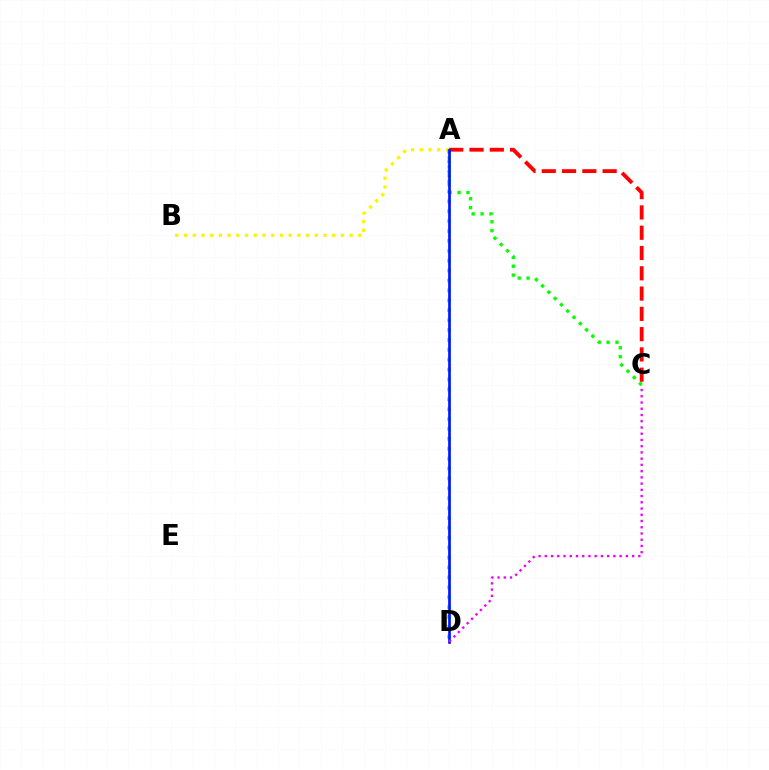{('A', 'B'): [{'color': '#fcf500', 'line_style': 'dotted', 'thickness': 2.37}], ('A', 'C'): [{'color': '#08ff00', 'line_style': 'dotted', 'thickness': 2.41}, {'color': '#ff0000', 'line_style': 'dashed', 'thickness': 2.76}], ('A', 'D'): [{'color': '#00fff6', 'line_style': 'dotted', 'thickness': 2.69}, {'color': '#0010ff', 'line_style': 'solid', 'thickness': 1.91}], ('C', 'D'): [{'color': '#ee00ff', 'line_style': 'dotted', 'thickness': 1.69}]}